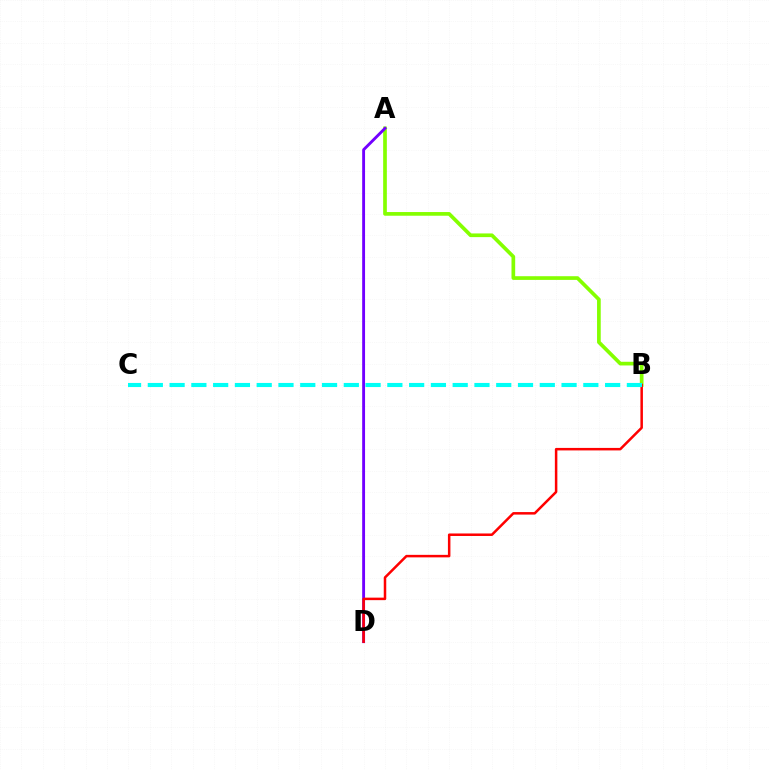{('A', 'B'): [{'color': '#84ff00', 'line_style': 'solid', 'thickness': 2.66}], ('A', 'D'): [{'color': '#7200ff', 'line_style': 'solid', 'thickness': 2.07}], ('B', 'D'): [{'color': '#ff0000', 'line_style': 'solid', 'thickness': 1.81}], ('B', 'C'): [{'color': '#00fff6', 'line_style': 'dashed', 'thickness': 2.96}]}